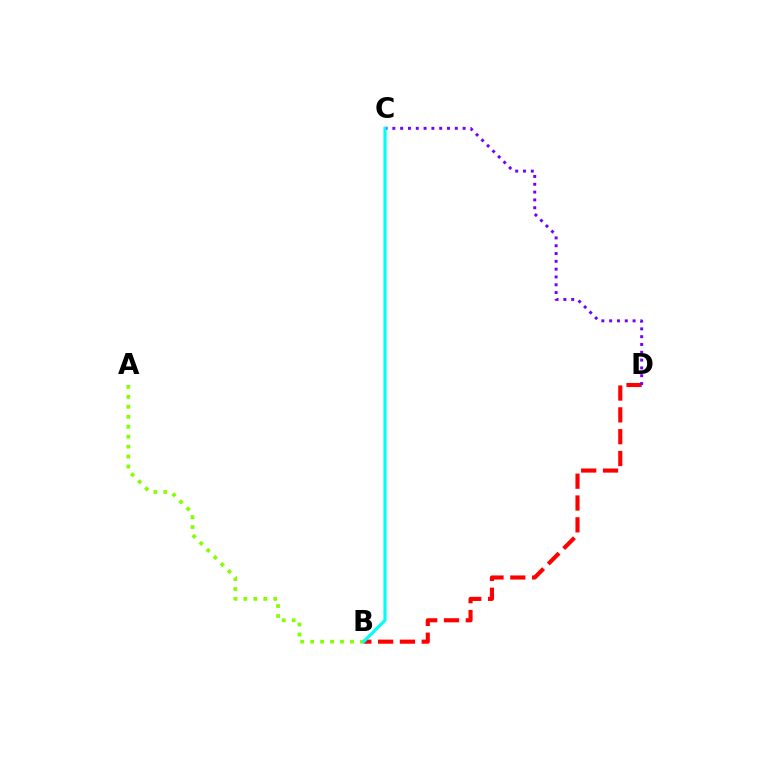{('B', 'D'): [{'color': '#ff0000', 'line_style': 'dashed', 'thickness': 2.96}], ('A', 'B'): [{'color': '#84ff00', 'line_style': 'dotted', 'thickness': 2.71}], ('C', 'D'): [{'color': '#7200ff', 'line_style': 'dotted', 'thickness': 2.12}], ('B', 'C'): [{'color': '#00fff6', 'line_style': 'solid', 'thickness': 2.28}]}